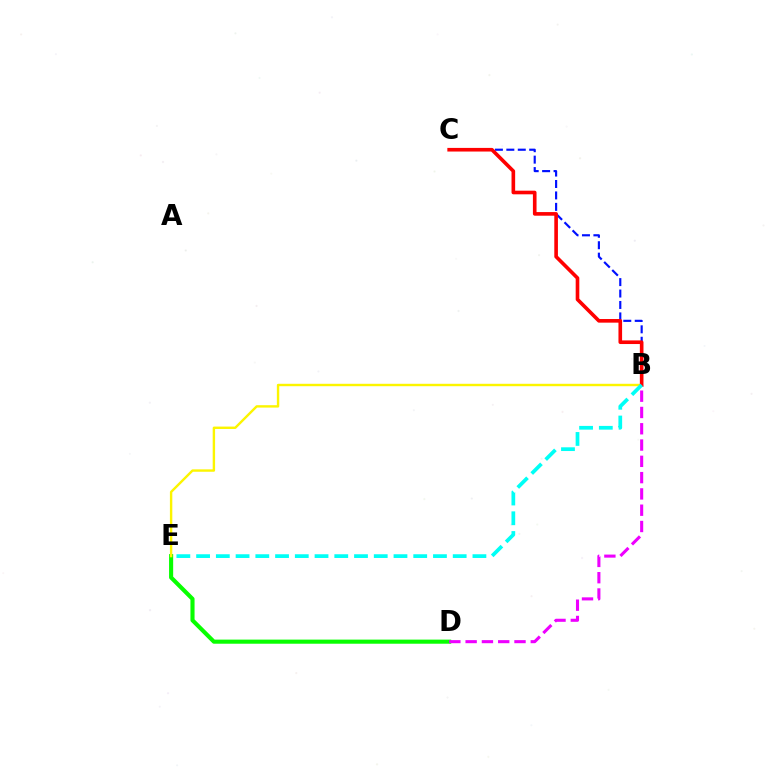{('D', 'E'): [{'color': '#08ff00', 'line_style': 'solid', 'thickness': 2.96}], ('B', 'E'): [{'color': '#fcf500', 'line_style': 'solid', 'thickness': 1.73}, {'color': '#00fff6', 'line_style': 'dashed', 'thickness': 2.68}], ('B', 'C'): [{'color': '#0010ff', 'line_style': 'dashed', 'thickness': 1.55}, {'color': '#ff0000', 'line_style': 'solid', 'thickness': 2.61}], ('B', 'D'): [{'color': '#ee00ff', 'line_style': 'dashed', 'thickness': 2.21}]}